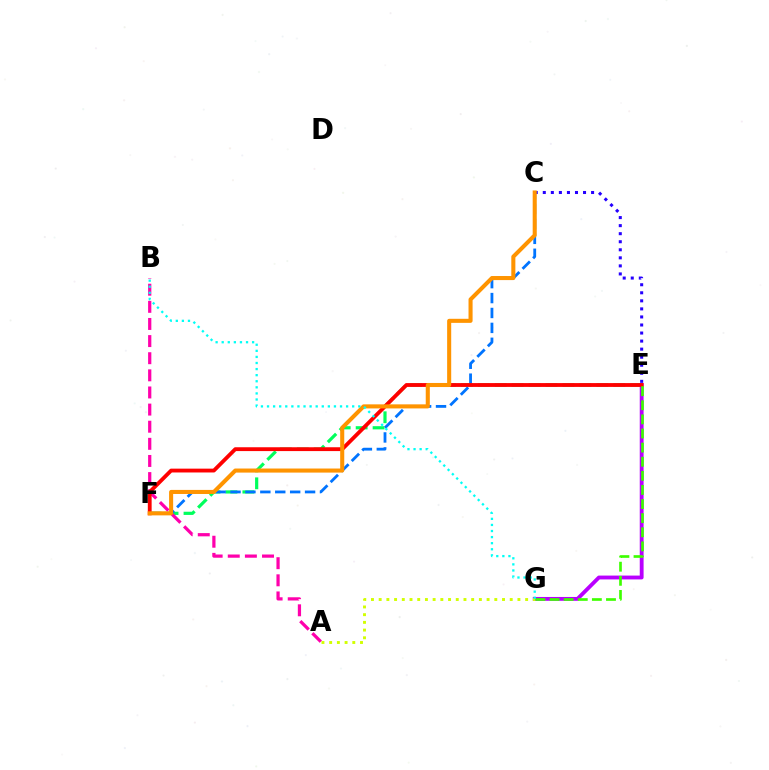{('C', 'E'): [{'color': '#2500ff', 'line_style': 'dotted', 'thickness': 2.19}], ('E', 'F'): [{'color': '#00ff5c', 'line_style': 'dashed', 'thickness': 2.3}, {'color': '#ff0000', 'line_style': 'solid', 'thickness': 2.76}], ('E', 'G'): [{'color': '#b900ff', 'line_style': 'solid', 'thickness': 2.77}, {'color': '#3dff00', 'line_style': 'dashed', 'thickness': 1.92}], ('A', 'G'): [{'color': '#d1ff00', 'line_style': 'dotted', 'thickness': 2.09}], ('A', 'B'): [{'color': '#ff00ac', 'line_style': 'dashed', 'thickness': 2.33}], ('C', 'F'): [{'color': '#0074ff', 'line_style': 'dashed', 'thickness': 2.03}, {'color': '#ff9400', 'line_style': 'solid', 'thickness': 2.93}], ('B', 'G'): [{'color': '#00fff6', 'line_style': 'dotted', 'thickness': 1.65}]}